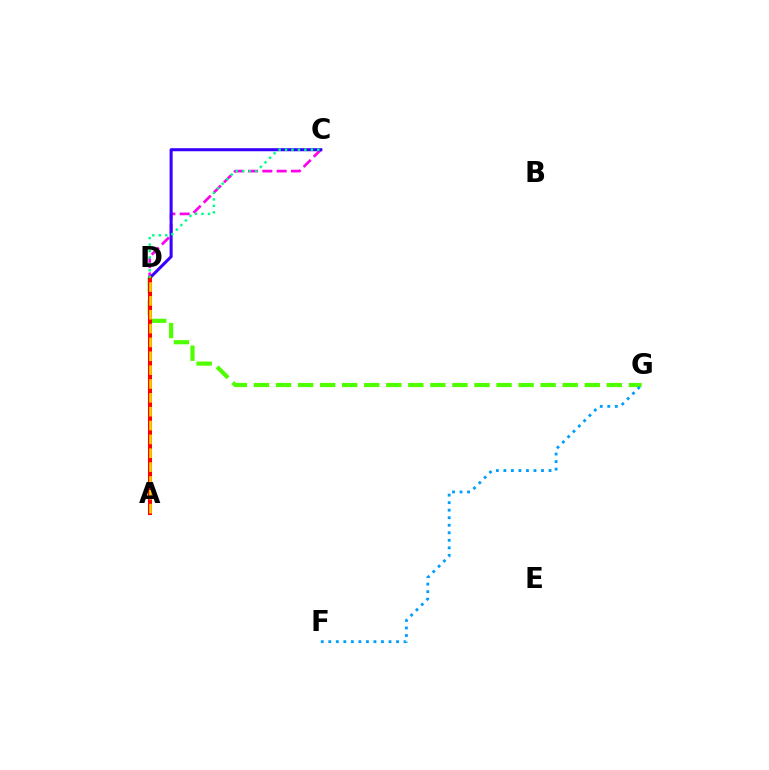{('C', 'D'): [{'color': '#ff00ed', 'line_style': 'dashed', 'thickness': 1.95}, {'color': '#3700ff', 'line_style': 'solid', 'thickness': 2.2}, {'color': '#00ff86', 'line_style': 'dotted', 'thickness': 1.75}], ('D', 'G'): [{'color': '#4fff00', 'line_style': 'dashed', 'thickness': 3.0}], ('A', 'D'): [{'color': '#ff0000', 'line_style': 'solid', 'thickness': 2.91}, {'color': '#ffd500', 'line_style': 'dashed', 'thickness': 1.88}], ('F', 'G'): [{'color': '#009eff', 'line_style': 'dotted', 'thickness': 2.05}]}